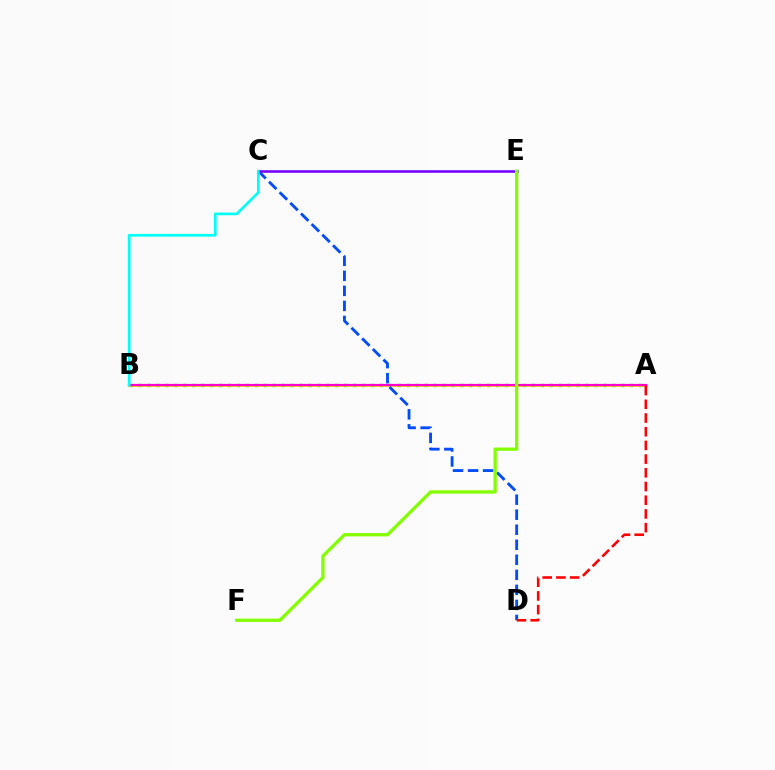{('A', 'B'): [{'color': '#00ff39', 'line_style': 'dotted', 'thickness': 2.43}, {'color': '#ffbd00', 'line_style': 'solid', 'thickness': 1.86}, {'color': '#ff00cf', 'line_style': 'solid', 'thickness': 1.58}], ('C', 'D'): [{'color': '#004bff', 'line_style': 'dashed', 'thickness': 2.04}], ('C', 'E'): [{'color': '#7200ff', 'line_style': 'solid', 'thickness': 1.85}], ('E', 'F'): [{'color': '#84ff00', 'line_style': 'solid', 'thickness': 2.36}], ('B', 'C'): [{'color': '#00fff6', 'line_style': 'solid', 'thickness': 1.95}], ('A', 'D'): [{'color': '#ff0000', 'line_style': 'dashed', 'thickness': 1.86}]}